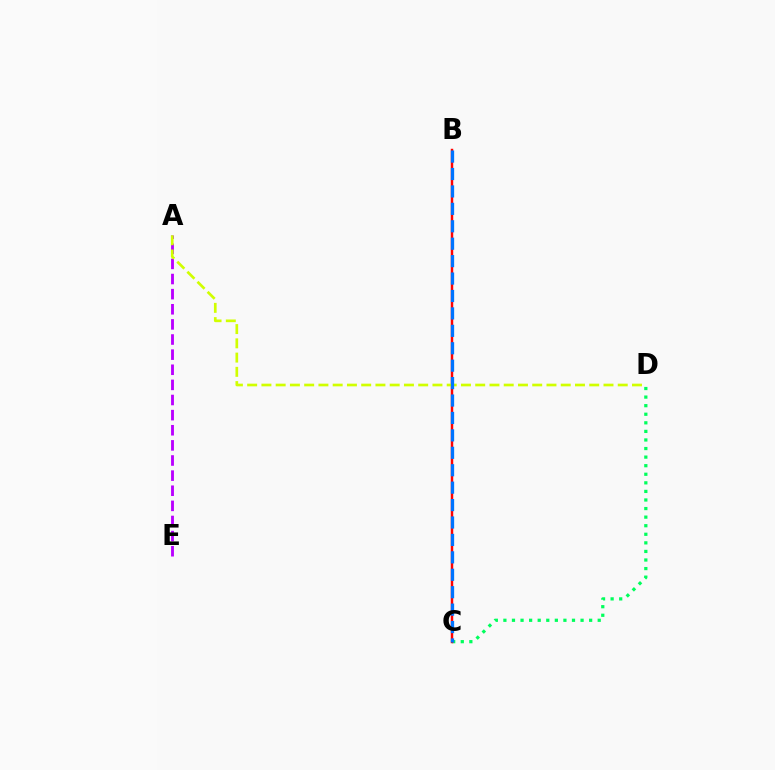{('C', 'D'): [{'color': '#00ff5c', 'line_style': 'dotted', 'thickness': 2.33}], ('B', 'C'): [{'color': '#ff0000', 'line_style': 'solid', 'thickness': 1.76}, {'color': '#0074ff', 'line_style': 'dashed', 'thickness': 2.37}], ('A', 'E'): [{'color': '#b900ff', 'line_style': 'dashed', 'thickness': 2.05}], ('A', 'D'): [{'color': '#d1ff00', 'line_style': 'dashed', 'thickness': 1.94}]}